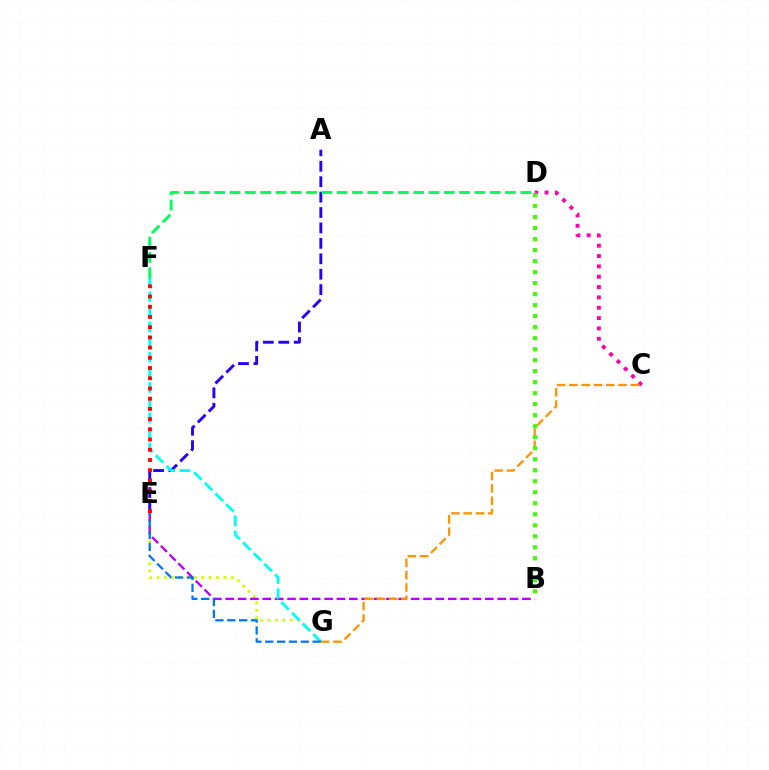{('E', 'G'): [{'color': '#d1ff00', 'line_style': 'dotted', 'thickness': 2.02}, {'color': '#0074ff', 'line_style': 'dashed', 'thickness': 1.61}], ('C', 'D'): [{'color': '#ff00ac', 'line_style': 'dotted', 'thickness': 2.81}], ('B', 'E'): [{'color': '#b900ff', 'line_style': 'dashed', 'thickness': 1.68}], ('C', 'G'): [{'color': '#ff9400', 'line_style': 'dashed', 'thickness': 1.67}], ('A', 'E'): [{'color': '#2500ff', 'line_style': 'dashed', 'thickness': 2.1}], ('F', 'G'): [{'color': '#00fff6', 'line_style': 'dashed', 'thickness': 2.05}], ('D', 'F'): [{'color': '#00ff5c', 'line_style': 'dashed', 'thickness': 2.08}], ('B', 'D'): [{'color': '#3dff00', 'line_style': 'dotted', 'thickness': 2.99}], ('E', 'F'): [{'color': '#ff0000', 'line_style': 'dotted', 'thickness': 2.78}]}